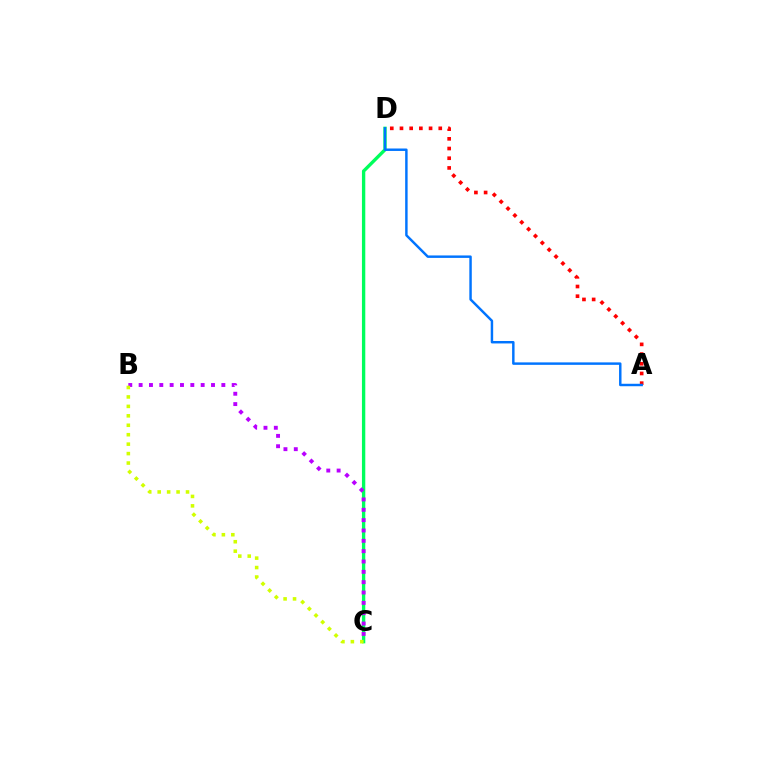{('C', 'D'): [{'color': '#00ff5c', 'line_style': 'solid', 'thickness': 2.41}], ('B', 'C'): [{'color': '#b900ff', 'line_style': 'dotted', 'thickness': 2.81}, {'color': '#d1ff00', 'line_style': 'dotted', 'thickness': 2.57}], ('A', 'D'): [{'color': '#ff0000', 'line_style': 'dotted', 'thickness': 2.63}, {'color': '#0074ff', 'line_style': 'solid', 'thickness': 1.77}]}